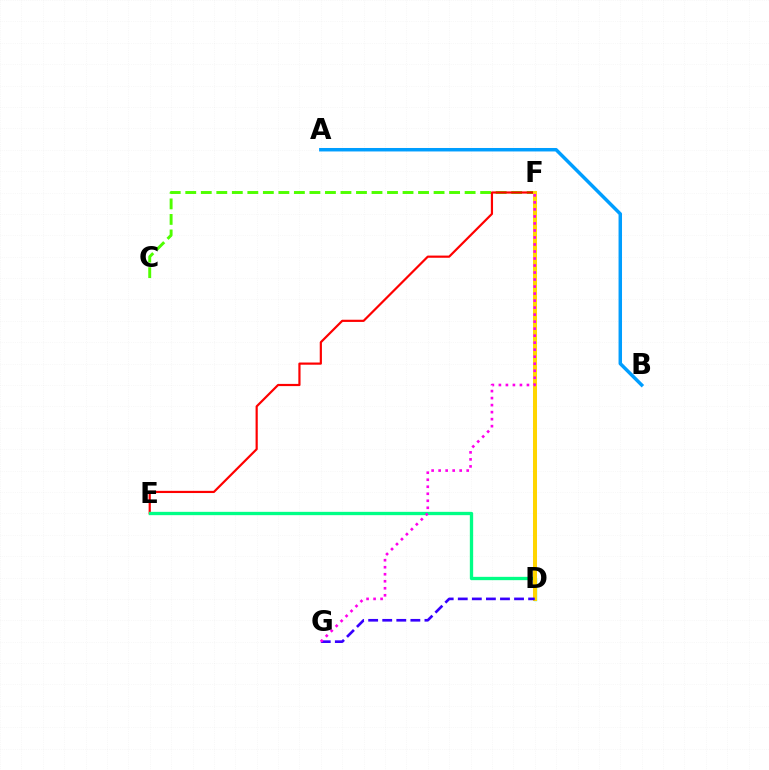{('C', 'F'): [{'color': '#4fff00', 'line_style': 'dashed', 'thickness': 2.11}], ('E', 'F'): [{'color': '#ff0000', 'line_style': 'solid', 'thickness': 1.58}], ('D', 'E'): [{'color': '#00ff86', 'line_style': 'solid', 'thickness': 2.39}], ('D', 'F'): [{'color': '#ffd500', 'line_style': 'solid', 'thickness': 2.89}], ('A', 'B'): [{'color': '#009eff', 'line_style': 'solid', 'thickness': 2.5}], ('D', 'G'): [{'color': '#3700ff', 'line_style': 'dashed', 'thickness': 1.91}], ('F', 'G'): [{'color': '#ff00ed', 'line_style': 'dotted', 'thickness': 1.91}]}